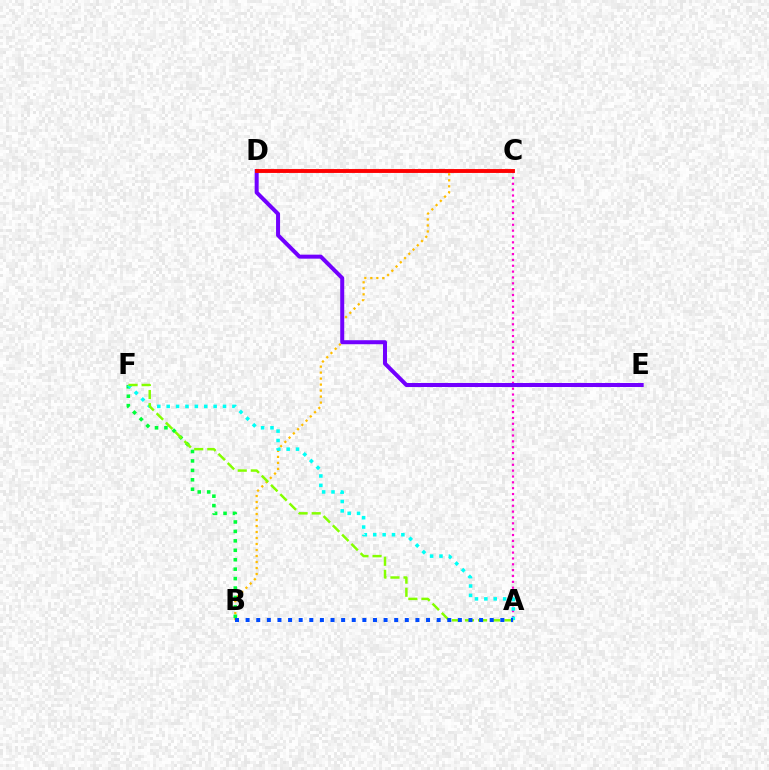{('A', 'C'): [{'color': '#ff00cf', 'line_style': 'dotted', 'thickness': 1.59}], ('B', 'C'): [{'color': '#ffbd00', 'line_style': 'dotted', 'thickness': 1.63}], ('D', 'E'): [{'color': '#7200ff', 'line_style': 'solid', 'thickness': 2.89}], ('C', 'D'): [{'color': '#ff0000', 'line_style': 'solid', 'thickness': 2.8}], ('B', 'F'): [{'color': '#00ff39', 'line_style': 'dotted', 'thickness': 2.56}], ('A', 'F'): [{'color': '#00fff6', 'line_style': 'dotted', 'thickness': 2.55}, {'color': '#84ff00', 'line_style': 'dashed', 'thickness': 1.78}], ('A', 'B'): [{'color': '#004bff', 'line_style': 'dotted', 'thickness': 2.88}]}